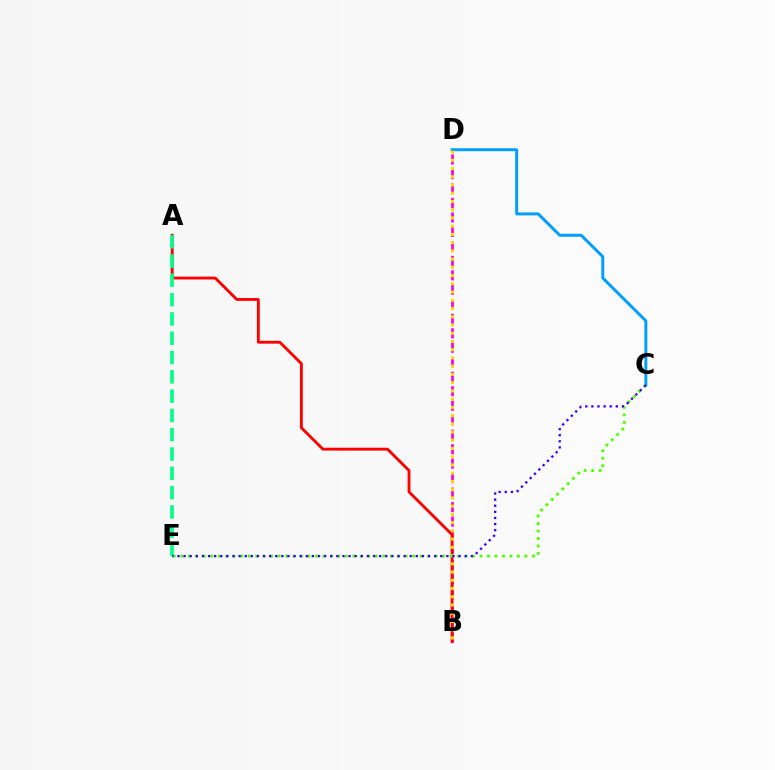{('B', 'D'): [{'color': '#ff00ed', 'line_style': 'dashed', 'thickness': 1.97}, {'color': '#ffd500', 'line_style': 'dotted', 'thickness': 2.24}], ('A', 'B'): [{'color': '#ff0000', 'line_style': 'solid', 'thickness': 2.06}], ('A', 'E'): [{'color': '#00ff86', 'line_style': 'dashed', 'thickness': 2.62}], ('C', 'D'): [{'color': '#009eff', 'line_style': 'solid', 'thickness': 2.13}], ('C', 'E'): [{'color': '#4fff00', 'line_style': 'dotted', 'thickness': 2.03}, {'color': '#3700ff', 'line_style': 'dotted', 'thickness': 1.66}]}